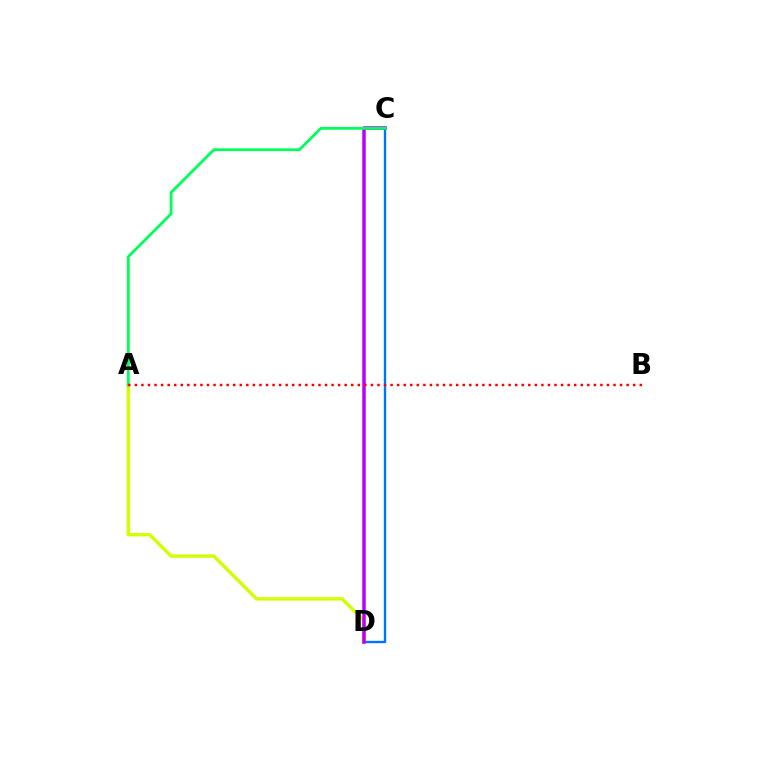{('A', 'D'): [{'color': '#d1ff00', 'line_style': 'solid', 'thickness': 2.42}], ('C', 'D'): [{'color': '#0074ff', 'line_style': 'solid', 'thickness': 1.71}, {'color': '#b900ff', 'line_style': 'solid', 'thickness': 2.53}], ('A', 'C'): [{'color': '#00ff5c', 'line_style': 'solid', 'thickness': 2.02}], ('A', 'B'): [{'color': '#ff0000', 'line_style': 'dotted', 'thickness': 1.78}]}